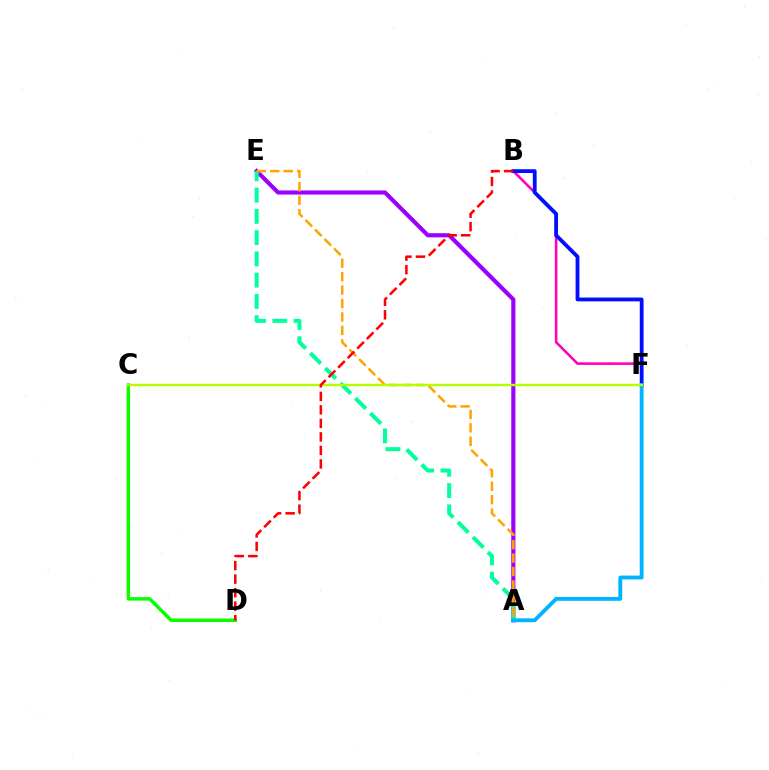{('A', 'E'): [{'color': '#9b00ff', 'line_style': 'solid', 'thickness': 2.98}, {'color': '#00ff9d', 'line_style': 'dashed', 'thickness': 2.89}, {'color': '#ffa500', 'line_style': 'dashed', 'thickness': 1.83}], ('B', 'F'): [{'color': '#ff00bd', 'line_style': 'solid', 'thickness': 1.86}, {'color': '#0010ff', 'line_style': 'solid', 'thickness': 2.74}], ('C', 'D'): [{'color': '#08ff00', 'line_style': 'solid', 'thickness': 2.49}], ('A', 'F'): [{'color': '#00b5ff', 'line_style': 'solid', 'thickness': 2.78}], ('C', 'F'): [{'color': '#b3ff00', 'line_style': 'solid', 'thickness': 1.75}], ('B', 'D'): [{'color': '#ff0000', 'line_style': 'dashed', 'thickness': 1.84}]}